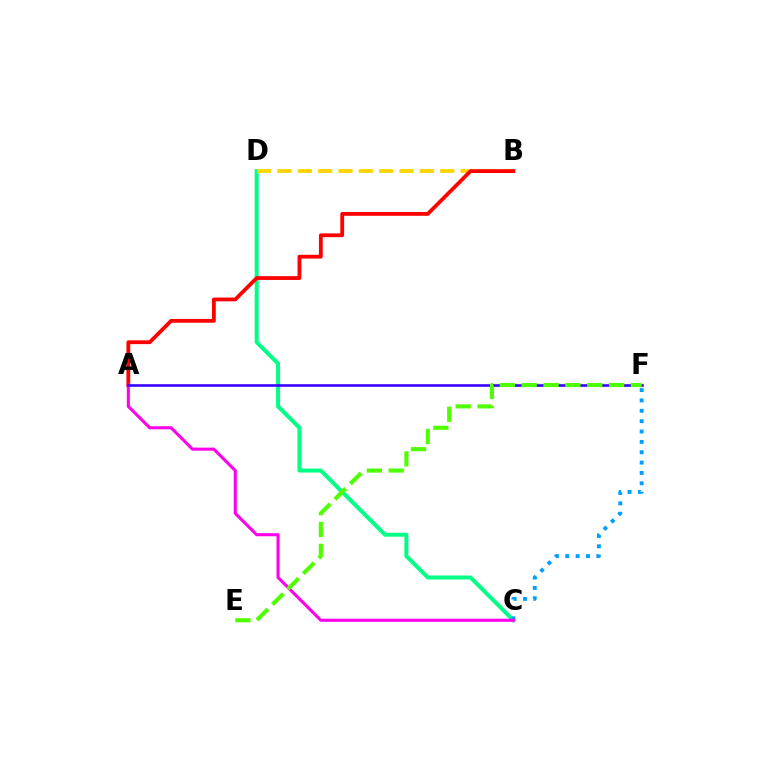{('C', 'D'): [{'color': '#00ff86', 'line_style': 'solid', 'thickness': 2.88}], ('B', 'D'): [{'color': '#ffd500', 'line_style': 'dashed', 'thickness': 2.76}], ('C', 'F'): [{'color': '#009eff', 'line_style': 'dotted', 'thickness': 2.81}], ('A', 'B'): [{'color': '#ff0000', 'line_style': 'solid', 'thickness': 2.73}], ('A', 'C'): [{'color': '#ff00ed', 'line_style': 'solid', 'thickness': 2.22}], ('A', 'F'): [{'color': '#3700ff', 'line_style': 'solid', 'thickness': 1.87}], ('E', 'F'): [{'color': '#4fff00', 'line_style': 'dashed', 'thickness': 2.97}]}